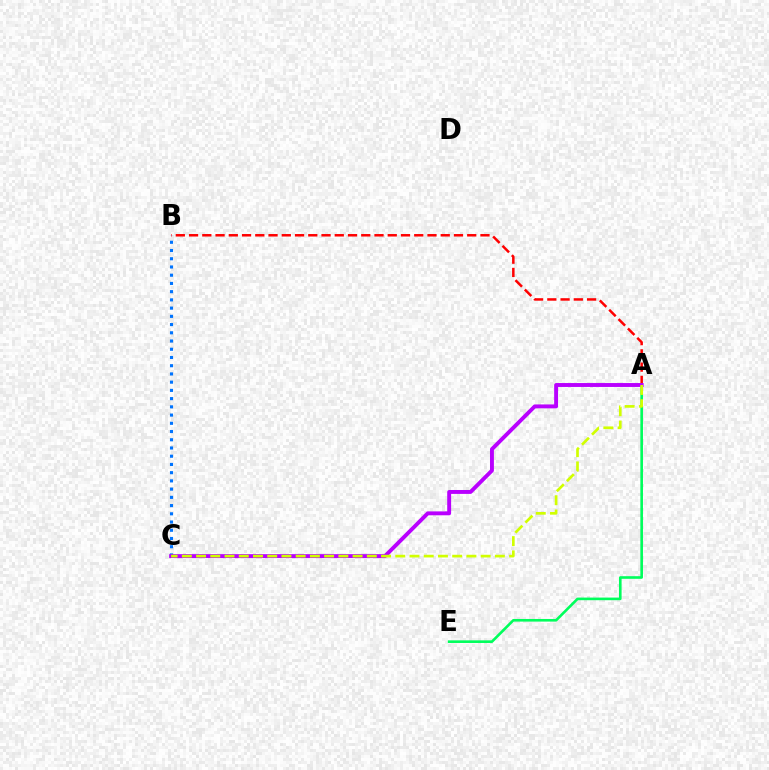{('A', 'E'): [{'color': '#00ff5c', 'line_style': 'solid', 'thickness': 1.89}], ('A', 'B'): [{'color': '#ff0000', 'line_style': 'dashed', 'thickness': 1.8}], ('B', 'C'): [{'color': '#0074ff', 'line_style': 'dotted', 'thickness': 2.24}], ('A', 'C'): [{'color': '#b900ff', 'line_style': 'solid', 'thickness': 2.81}, {'color': '#d1ff00', 'line_style': 'dashed', 'thickness': 1.93}]}